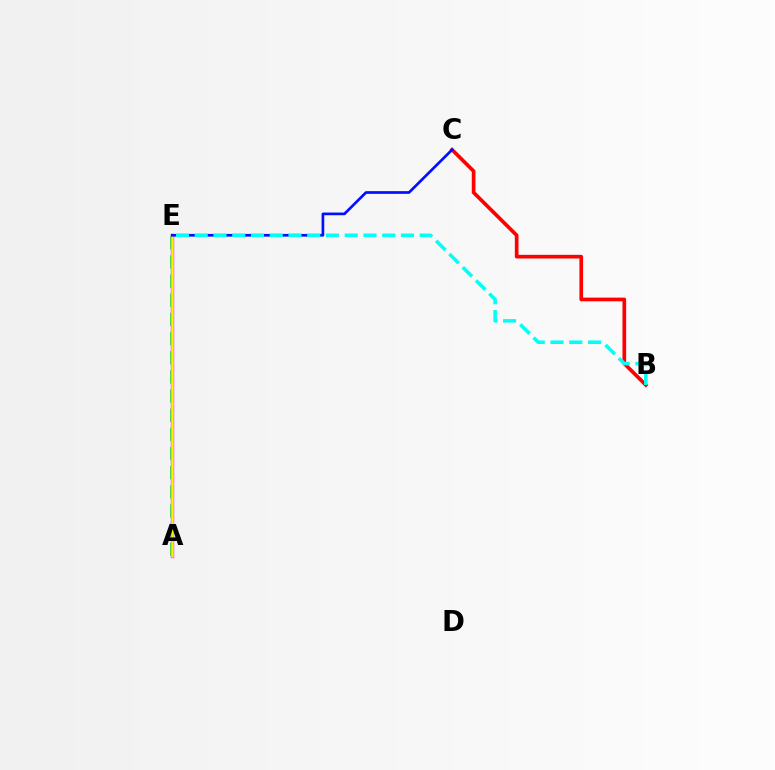{('A', 'E'): [{'color': '#08ff00', 'line_style': 'dashed', 'thickness': 2.6}, {'color': '#ee00ff', 'line_style': 'solid', 'thickness': 2.41}, {'color': '#fcf500', 'line_style': 'solid', 'thickness': 1.84}], ('B', 'C'): [{'color': '#ff0000', 'line_style': 'solid', 'thickness': 2.65}], ('C', 'E'): [{'color': '#0010ff', 'line_style': 'solid', 'thickness': 1.94}], ('B', 'E'): [{'color': '#00fff6', 'line_style': 'dashed', 'thickness': 2.55}]}